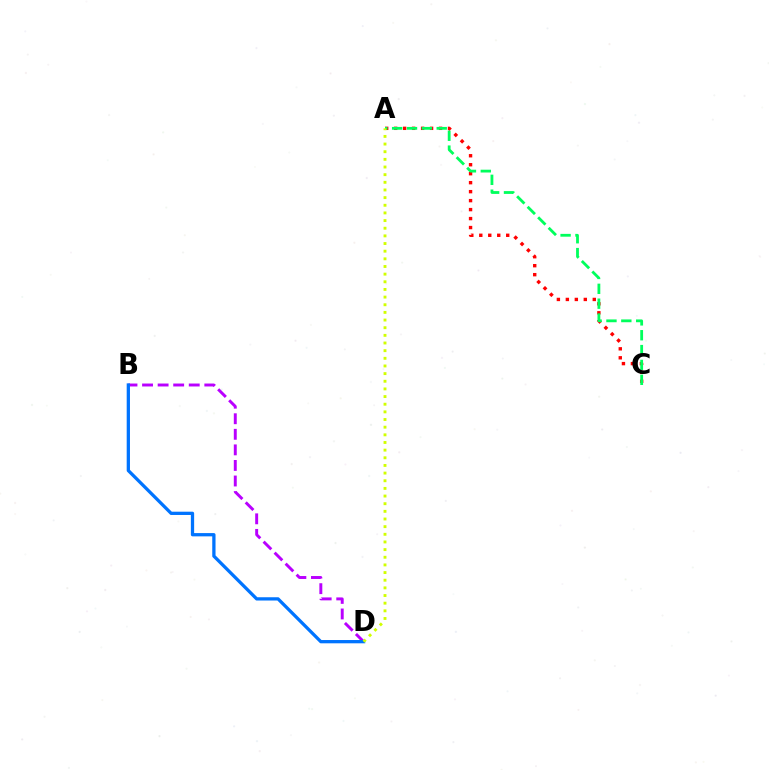{('A', 'C'): [{'color': '#ff0000', 'line_style': 'dotted', 'thickness': 2.44}, {'color': '#00ff5c', 'line_style': 'dashed', 'thickness': 2.02}], ('B', 'D'): [{'color': '#b900ff', 'line_style': 'dashed', 'thickness': 2.11}, {'color': '#0074ff', 'line_style': 'solid', 'thickness': 2.36}], ('A', 'D'): [{'color': '#d1ff00', 'line_style': 'dotted', 'thickness': 2.08}]}